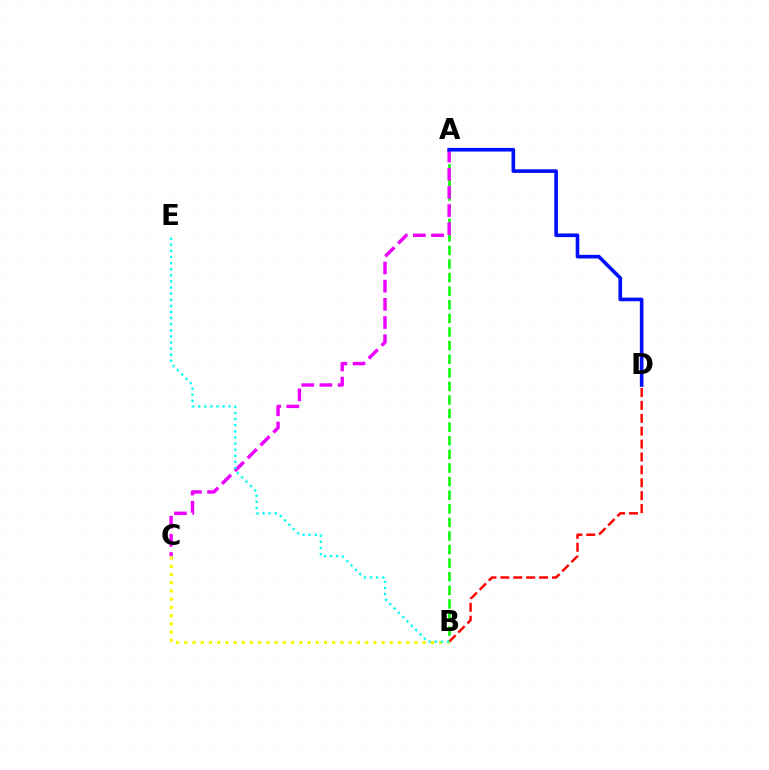{('A', 'B'): [{'color': '#08ff00', 'line_style': 'dashed', 'thickness': 1.85}], ('B', 'D'): [{'color': '#ff0000', 'line_style': 'dashed', 'thickness': 1.75}], ('A', 'C'): [{'color': '#ee00ff', 'line_style': 'dashed', 'thickness': 2.47}], ('A', 'D'): [{'color': '#0010ff', 'line_style': 'solid', 'thickness': 2.61}], ('B', 'C'): [{'color': '#fcf500', 'line_style': 'dotted', 'thickness': 2.23}], ('B', 'E'): [{'color': '#00fff6', 'line_style': 'dotted', 'thickness': 1.66}]}